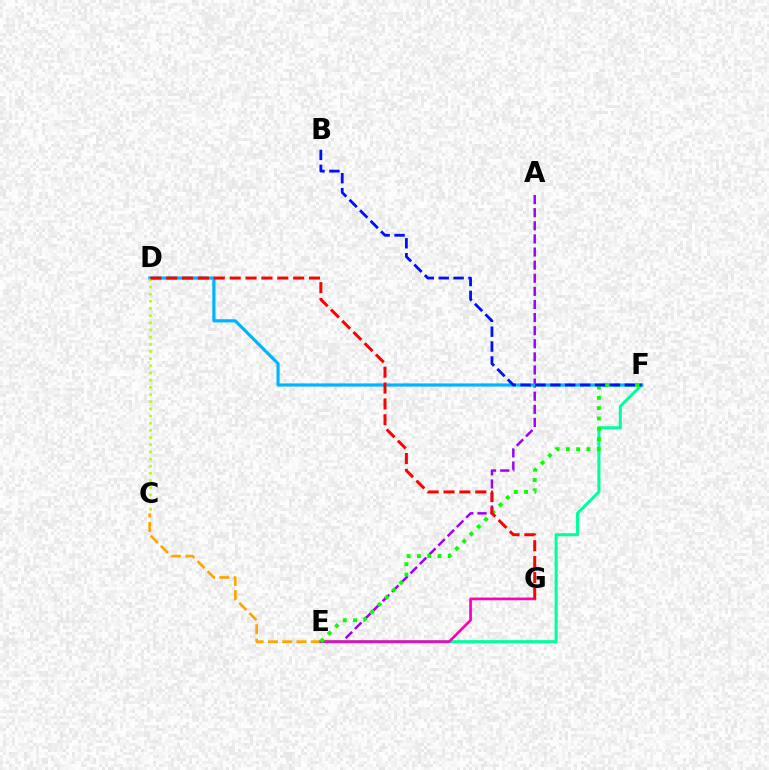{('A', 'E'): [{'color': '#9b00ff', 'line_style': 'dashed', 'thickness': 1.78}], ('E', 'F'): [{'color': '#00ff9d', 'line_style': 'solid', 'thickness': 2.19}, {'color': '#08ff00', 'line_style': 'dotted', 'thickness': 2.8}], ('C', 'E'): [{'color': '#ffa500', 'line_style': 'dashed', 'thickness': 1.94}], ('D', 'F'): [{'color': '#00b5ff', 'line_style': 'solid', 'thickness': 2.29}], ('E', 'G'): [{'color': '#ff00bd', 'line_style': 'solid', 'thickness': 1.96}], ('C', 'D'): [{'color': '#b3ff00', 'line_style': 'dotted', 'thickness': 1.95}], ('B', 'F'): [{'color': '#0010ff', 'line_style': 'dashed', 'thickness': 2.02}], ('D', 'G'): [{'color': '#ff0000', 'line_style': 'dashed', 'thickness': 2.16}]}